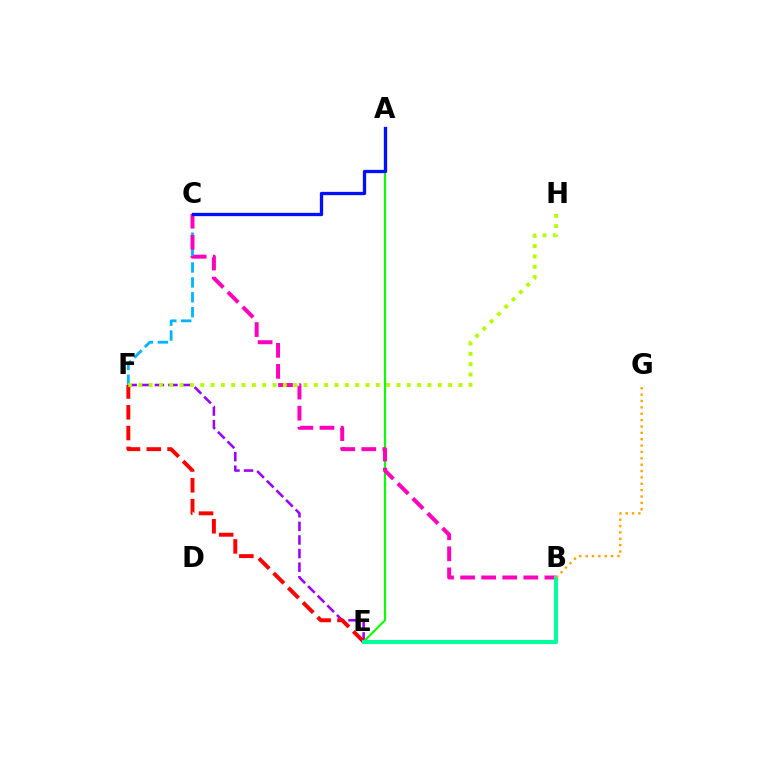{('E', 'F'): [{'color': '#9b00ff', 'line_style': 'dashed', 'thickness': 1.85}, {'color': '#ff0000', 'line_style': 'dashed', 'thickness': 2.82}], ('C', 'F'): [{'color': '#00b5ff', 'line_style': 'dashed', 'thickness': 2.02}], ('A', 'E'): [{'color': '#08ff00', 'line_style': 'solid', 'thickness': 1.55}], ('B', 'C'): [{'color': '#ff00bd', 'line_style': 'dashed', 'thickness': 2.86}], ('F', 'H'): [{'color': '#b3ff00', 'line_style': 'dotted', 'thickness': 2.81}], ('B', 'E'): [{'color': '#00ff9d', 'line_style': 'solid', 'thickness': 2.92}], ('A', 'C'): [{'color': '#0010ff', 'line_style': 'solid', 'thickness': 2.37}], ('B', 'G'): [{'color': '#ffa500', 'line_style': 'dotted', 'thickness': 1.73}]}